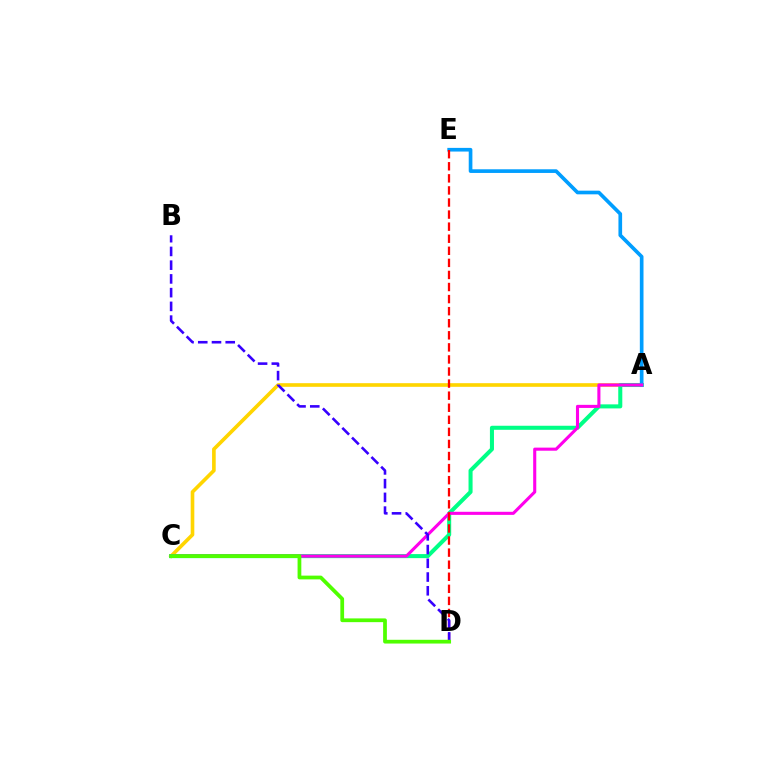{('A', 'C'): [{'color': '#ffd500', 'line_style': 'solid', 'thickness': 2.62}, {'color': '#00ff86', 'line_style': 'solid', 'thickness': 2.91}, {'color': '#ff00ed', 'line_style': 'solid', 'thickness': 2.23}], ('A', 'E'): [{'color': '#009eff', 'line_style': 'solid', 'thickness': 2.64}], ('D', 'E'): [{'color': '#ff0000', 'line_style': 'dashed', 'thickness': 1.64}], ('B', 'D'): [{'color': '#3700ff', 'line_style': 'dashed', 'thickness': 1.87}], ('C', 'D'): [{'color': '#4fff00', 'line_style': 'solid', 'thickness': 2.7}]}